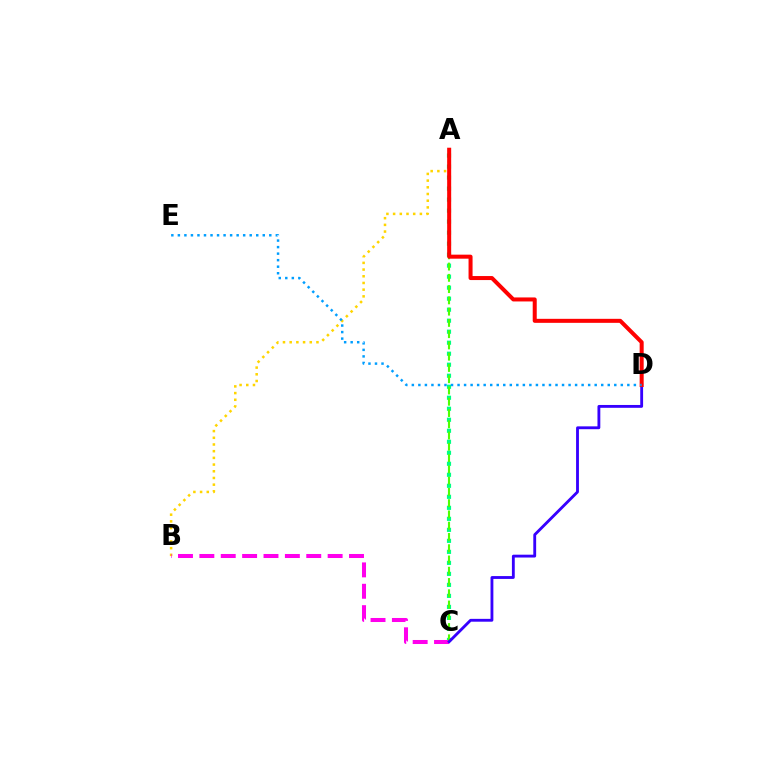{('A', 'B'): [{'color': '#ffd500', 'line_style': 'dotted', 'thickness': 1.82}], ('A', 'C'): [{'color': '#00ff86', 'line_style': 'dotted', 'thickness': 2.99}, {'color': '#4fff00', 'line_style': 'dashed', 'thickness': 1.53}], ('B', 'C'): [{'color': '#ff00ed', 'line_style': 'dashed', 'thickness': 2.9}], ('C', 'D'): [{'color': '#3700ff', 'line_style': 'solid', 'thickness': 2.05}], ('A', 'D'): [{'color': '#ff0000', 'line_style': 'solid', 'thickness': 2.89}], ('D', 'E'): [{'color': '#009eff', 'line_style': 'dotted', 'thickness': 1.77}]}